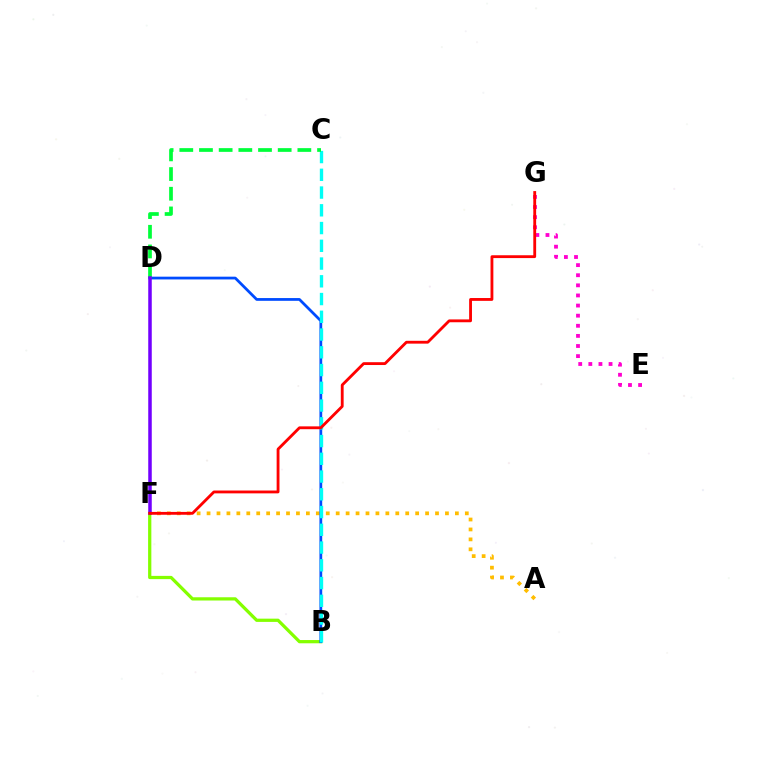{('A', 'F'): [{'color': '#ffbd00', 'line_style': 'dotted', 'thickness': 2.7}], ('B', 'F'): [{'color': '#84ff00', 'line_style': 'solid', 'thickness': 2.34}], ('B', 'D'): [{'color': '#004bff', 'line_style': 'solid', 'thickness': 1.99}], ('E', 'G'): [{'color': '#ff00cf', 'line_style': 'dotted', 'thickness': 2.75}], ('B', 'C'): [{'color': '#00fff6', 'line_style': 'dashed', 'thickness': 2.41}], ('C', 'D'): [{'color': '#00ff39', 'line_style': 'dashed', 'thickness': 2.67}], ('D', 'F'): [{'color': '#7200ff', 'line_style': 'solid', 'thickness': 2.53}], ('F', 'G'): [{'color': '#ff0000', 'line_style': 'solid', 'thickness': 2.04}]}